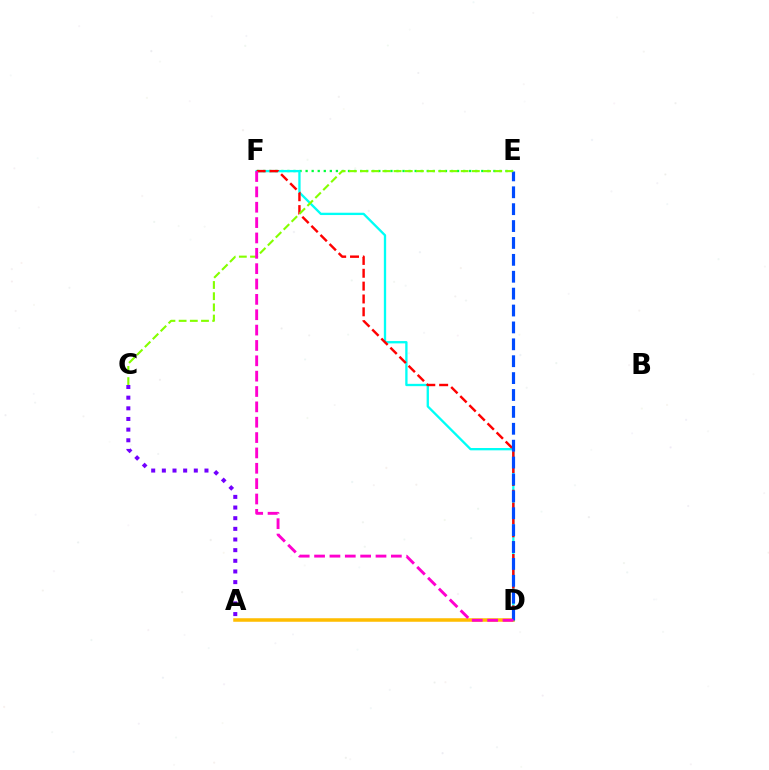{('E', 'F'): [{'color': '#00ff39', 'line_style': 'dotted', 'thickness': 1.65}], ('D', 'F'): [{'color': '#00fff6', 'line_style': 'solid', 'thickness': 1.67}, {'color': '#ff0000', 'line_style': 'dashed', 'thickness': 1.75}, {'color': '#ff00cf', 'line_style': 'dashed', 'thickness': 2.09}], ('A', 'C'): [{'color': '#7200ff', 'line_style': 'dotted', 'thickness': 2.89}], ('A', 'D'): [{'color': '#ffbd00', 'line_style': 'solid', 'thickness': 2.54}], ('D', 'E'): [{'color': '#004bff', 'line_style': 'dashed', 'thickness': 2.29}], ('C', 'E'): [{'color': '#84ff00', 'line_style': 'dashed', 'thickness': 1.52}]}